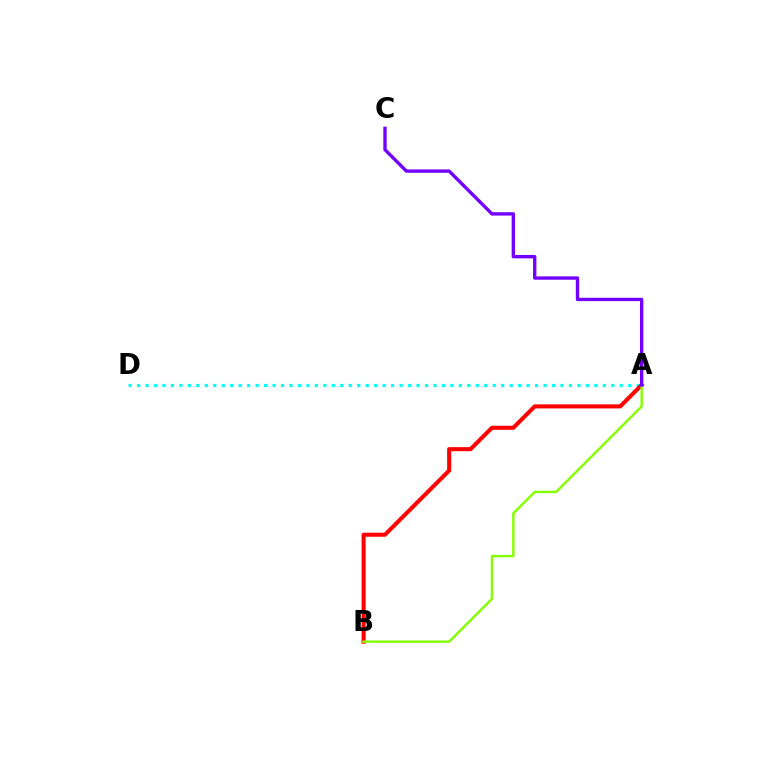{('A', 'D'): [{'color': '#00fff6', 'line_style': 'dotted', 'thickness': 2.3}], ('A', 'B'): [{'color': '#ff0000', 'line_style': 'solid', 'thickness': 2.92}, {'color': '#84ff00', 'line_style': 'solid', 'thickness': 1.74}], ('A', 'C'): [{'color': '#7200ff', 'line_style': 'solid', 'thickness': 2.42}]}